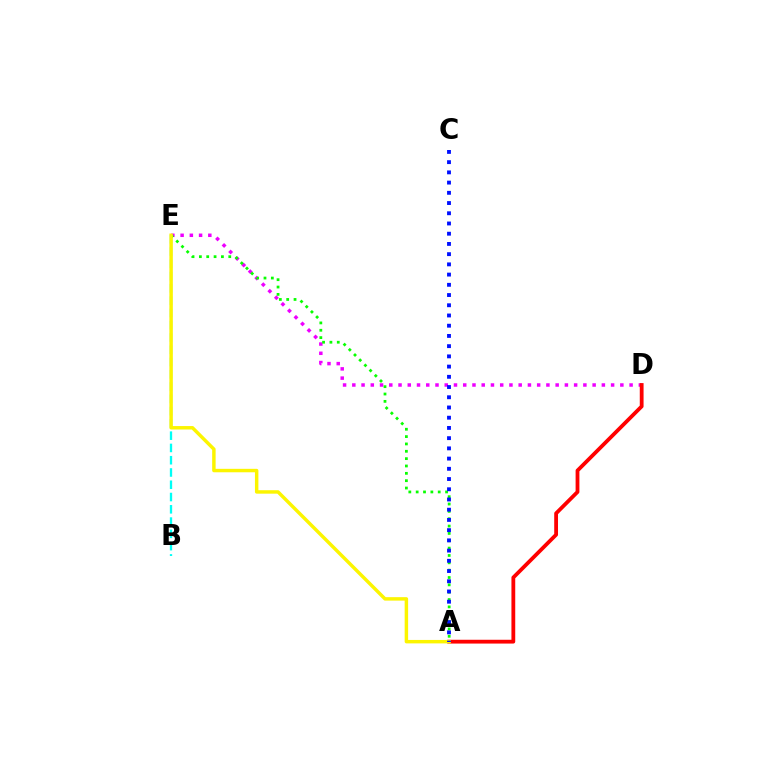{('D', 'E'): [{'color': '#ee00ff', 'line_style': 'dotted', 'thickness': 2.51}], ('A', 'D'): [{'color': '#ff0000', 'line_style': 'solid', 'thickness': 2.74}], ('B', 'E'): [{'color': '#00fff6', 'line_style': 'dashed', 'thickness': 1.67}], ('A', 'E'): [{'color': '#08ff00', 'line_style': 'dotted', 'thickness': 2.0}, {'color': '#fcf500', 'line_style': 'solid', 'thickness': 2.48}], ('A', 'C'): [{'color': '#0010ff', 'line_style': 'dotted', 'thickness': 2.78}]}